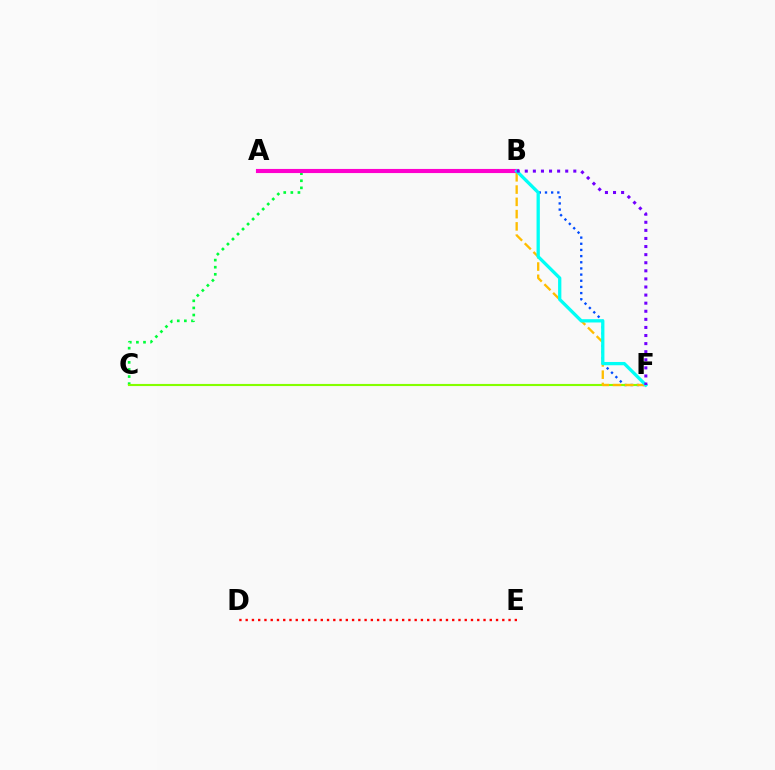{('B', 'C'): [{'color': '#00ff39', 'line_style': 'dotted', 'thickness': 1.93}], ('D', 'E'): [{'color': '#ff0000', 'line_style': 'dotted', 'thickness': 1.7}], ('B', 'F'): [{'color': '#004bff', 'line_style': 'dotted', 'thickness': 1.67}, {'color': '#ffbd00', 'line_style': 'dashed', 'thickness': 1.67}, {'color': '#00fff6', 'line_style': 'solid', 'thickness': 2.37}, {'color': '#7200ff', 'line_style': 'dotted', 'thickness': 2.2}], ('A', 'B'): [{'color': '#ff00cf', 'line_style': 'solid', 'thickness': 2.96}], ('C', 'F'): [{'color': '#84ff00', 'line_style': 'solid', 'thickness': 1.53}]}